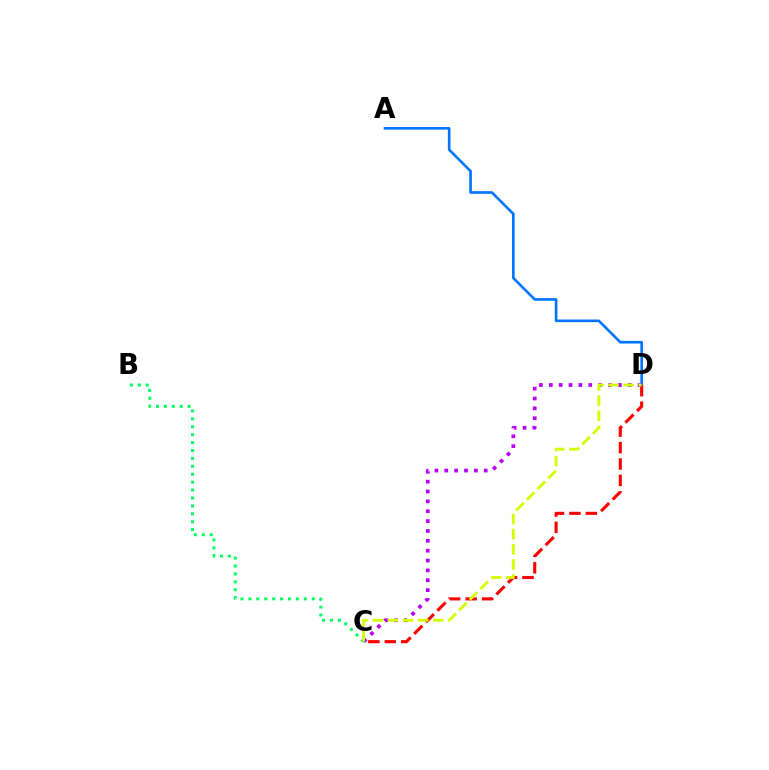{('B', 'C'): [{'color': '#00ff5c', 'line_style': 'dotted', 'thickness': 2.15}], ('A', 'D'): [{'color': '#0074ff', 'line_style': 'solid', 'thickness': 1.89}], ('C', 'D'): [{'color': '#ff0000', 'line_style': 'dashed', 'thickness': 2.23}, {'color': '#b900ff', 'line_style': 'dotted', 'thickness': 2.68}, {'color': '#d1ff00', 'line_style': 'dashed', 'thickness': 2.05}]}